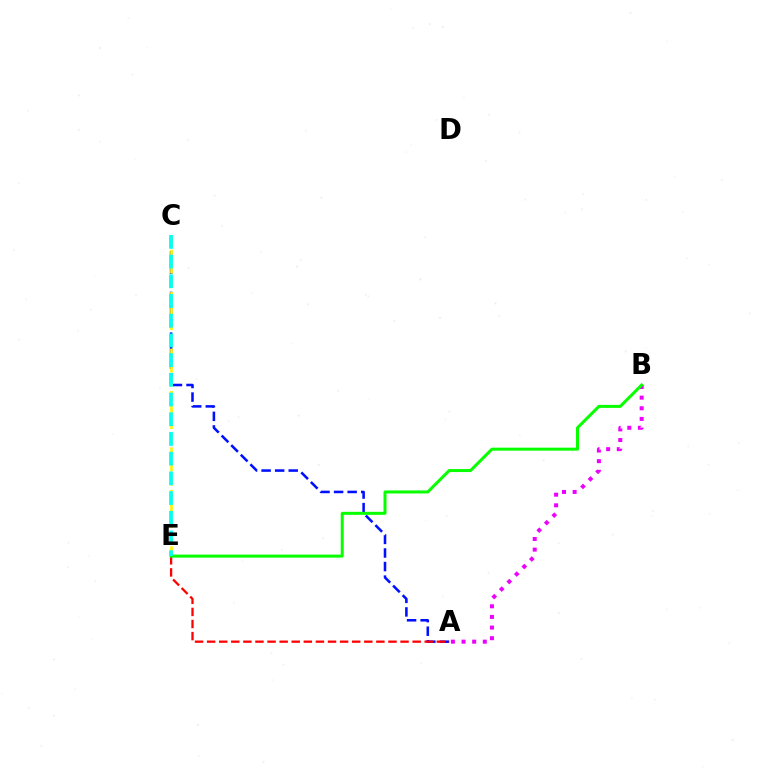{('A', 'C'): [{'color': '#0010ff', 'line_style': 'dashed', 'thickness': 1.84}], ('C', 'E'): [{'color': '#fcf500', 'line_style': 'dashed', 'thickness': 1.92}, {'color': '#00fff6', 'line_style': 'dashed', 'thickness': 2.68}], ('A', 'B'): [{'color': '#ee00ff', 'line_style': 'dotted', 'thickness': 2.89}], ('A', 'E'): [{'color': '#ff0000', 'line_style': 'dashed', 'thickness': 1.64}], ('B', 'E'): [{'color': '#08ff00', 'line_style': 'solid', 'thickness': 2.17}]}